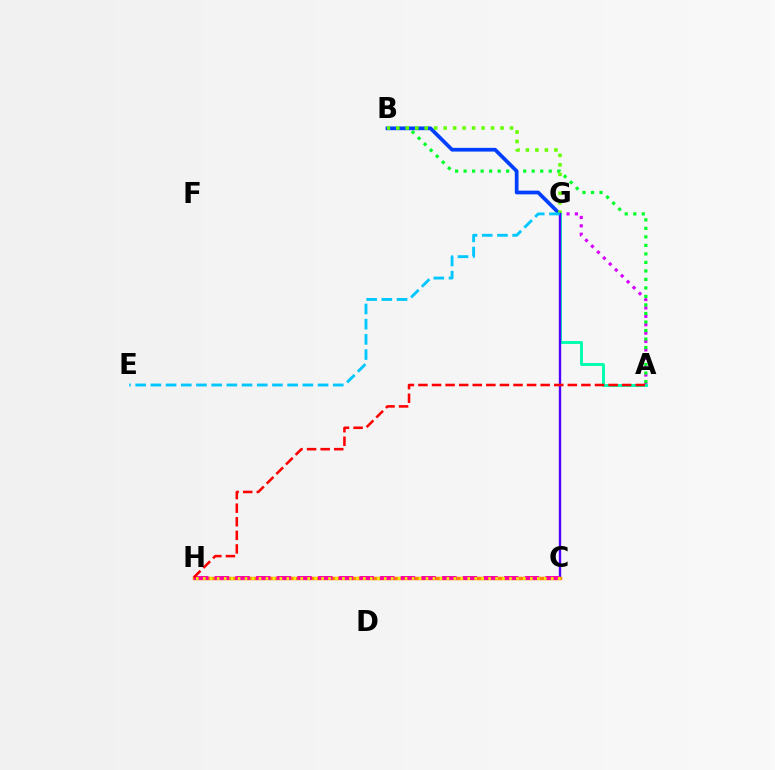{('A', 'G'): [{'color': '#d600ff', 'line_style': 'dotted', 'thickness': 2.28}, {'color': '#00ffaf', 'line_style': 'solid', 'thickness': 2.1}], ('A', 'B'): [{'color': '#00ff27', 'line_style': 'dotted', 'thickness': 2.31}], ('B', 'G'): [{'color': '#003fff', 'line_style': 'solid', 'thickness': 2.67}, {'color': '#66ff00', 'line_style': 'dotted', 'thickness': 2.58}], ('C', 'G'): [{'color': '#4f00ff', 'line_style': 'solid', 'thickness': 1.71}], ('C', 'H'): [{'color': '#ff8800', 'line_style': 'solid', 'thickness': 2.52}, {'color': '#ff00a0', 'line_style': 'dashed', 'thickness': 2.81}, {'color': '#eeff00', 'line_style': 'dotted', 'thickness': 1.89}], ('E', 'G'): [{'color': '#00c7ff', 'line_style': 'dashed', 'thickness': 2.06}], ('A', 'H'): [{'color': '#ff0000', 'line_style': 'dashed', 'thickness': 1.84}]}